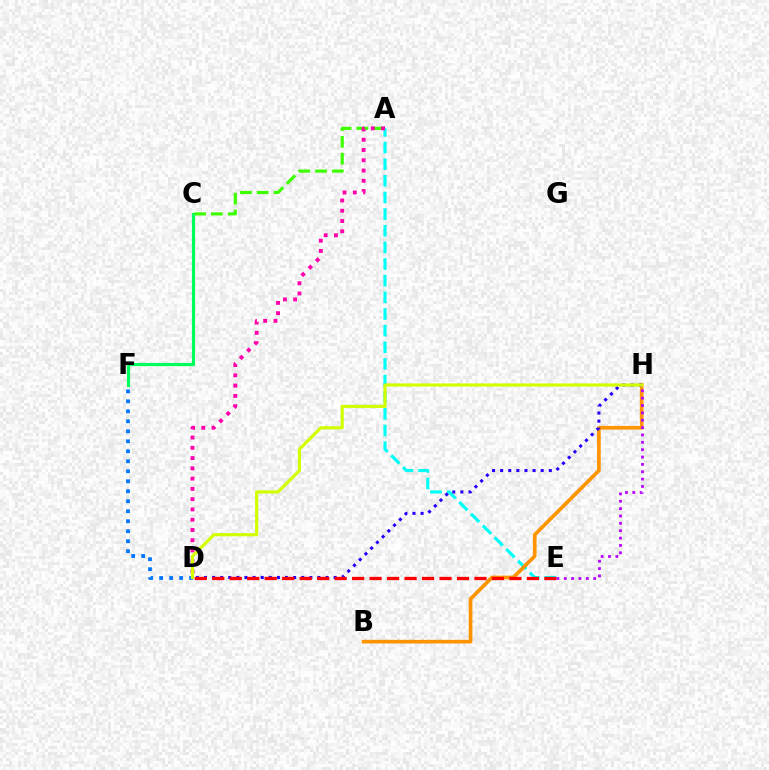{('A', 'E'): [{'color': '#00fff6', 'line_style': 'dashed', 'thickness': 2.26}], ('B', 'H'): [{'color': '#ff9400', 'line_style': 'solid', 'thickness': 2.65}], ('D', 'H'): [{'color': '#2500ff', 'line_style': 'dotted', 'thickness': 2.2}, {'color': '#d1ff00', 'line_style': 'solid', 'thickness': 2.26}], ('D', 'E'): [{'color': '#ff0000', 'line_style': 'dashed', 'thickness': 2.37}], ('A', 'C'): [{'color': '#3dff00', 'line_style': 'dashed', 'thickness': 2.28}], ('C', 'F'): [{'color': '#00ff5c', 'line_style': 'solid', 'thickness': 2.29}], ('A', 'D'): [{'color': '#ff00ac', 'line_style': 'dotted', 'thickness': 2.79}], ('D', 'F'): [{'color': '#0074ff', 'line_style': 'dotted', 'thickness': 2.71}], ('E', 'H'): [{'color': '#b900ff', 'line_style': 'dotted', 'thickness': 2.0}]}